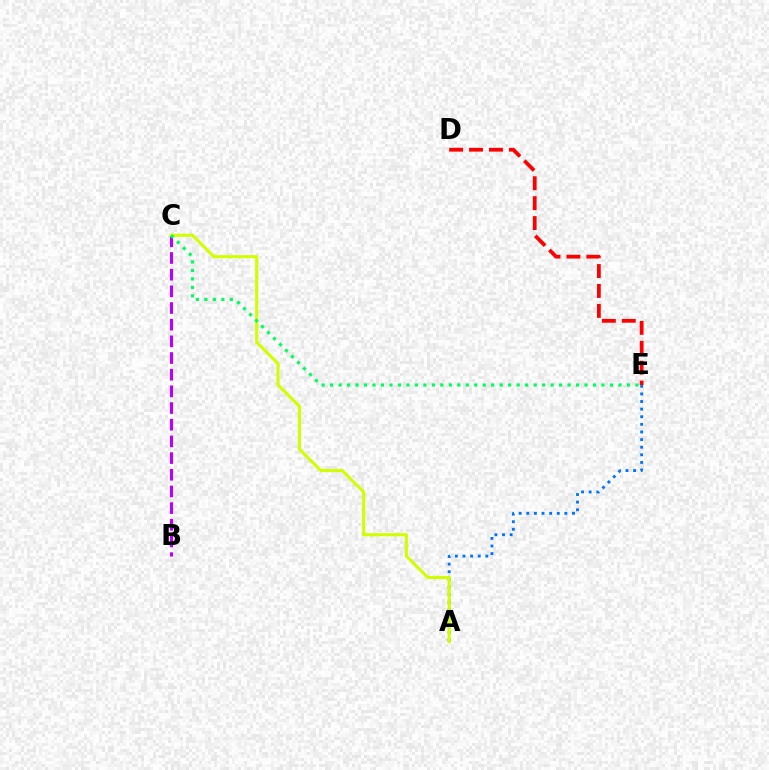{('B', 'C'): [{'color': '#b900ff', 'line_style': 'dashed', 'thickness': 2.27}], ('A', 'E'): [{'color': '#0074ff', 'line_style': 'dotted', 'thickness': 2.07}], ('A', 'C'): [{'color': '#d1ff00', 'line_style': 'solid', 'thickness': 2.22}], ('C', 'E'): [{'color': '#00ff5c', 'line_style': 'dotted', 'thickness': 2.3}], ('D', 'E'): [{'color': '#ff0000', 'line_style': 'dashed', 'thickness': 2.71}]}